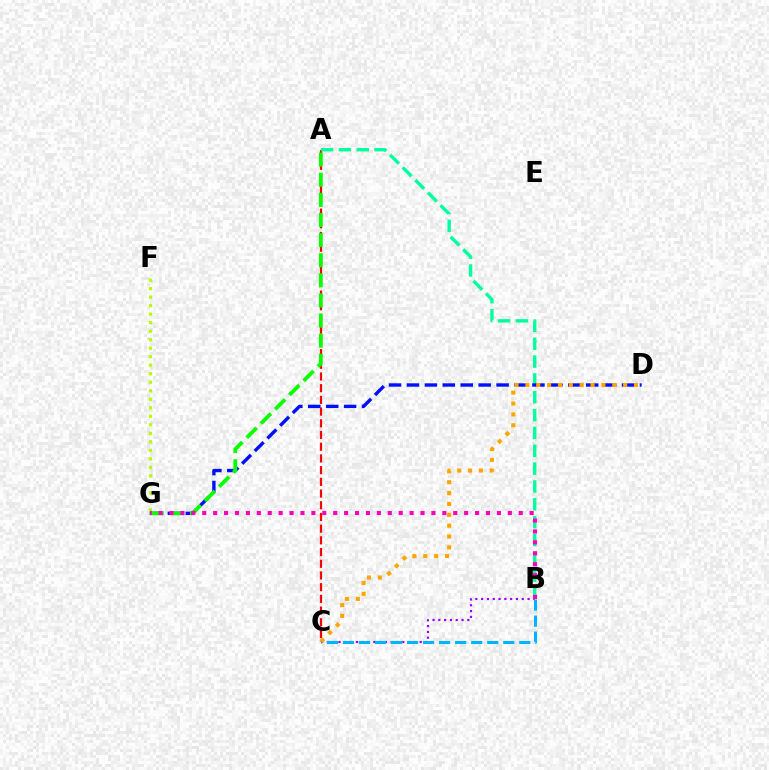{('A', 'C'): [{'color': '#ff0000', 'line_style': 'dashed', 'thickness': 1.59}], ('A', 'B'): [{'color': '#00ff9d', 'line_style': 'dashed', 'thickness': 2.42}], ('D', 'G'): [{'color': '#0010ff', 'line_style': 'dashed', 'thickness': 2.44}], ('B', 'C'): [{'color': '#9b00ff', 'line_style': 'dotted', 'thickness': 1.58}, {'color': '#00b5ff', 'line_style': 'dashed', 'thickness': 2.18}], ('F', 'G'): [{'color': '#b3ff00', 'line_style': 'dotted', 'thickness': 2.31}], ('A', 'G'): [{'color': '#08ff00', 'line_style': 'dashed', 'thickness': 2.73}], ('C', 'D'): [{'color': '#ffa500', 'line_style': 'dotted', 'thickness': 2.95}], ('B', 'G'): [{'color': '#ff00bd', 'line_style': 'dotted', 'thickness': 2.96}]}